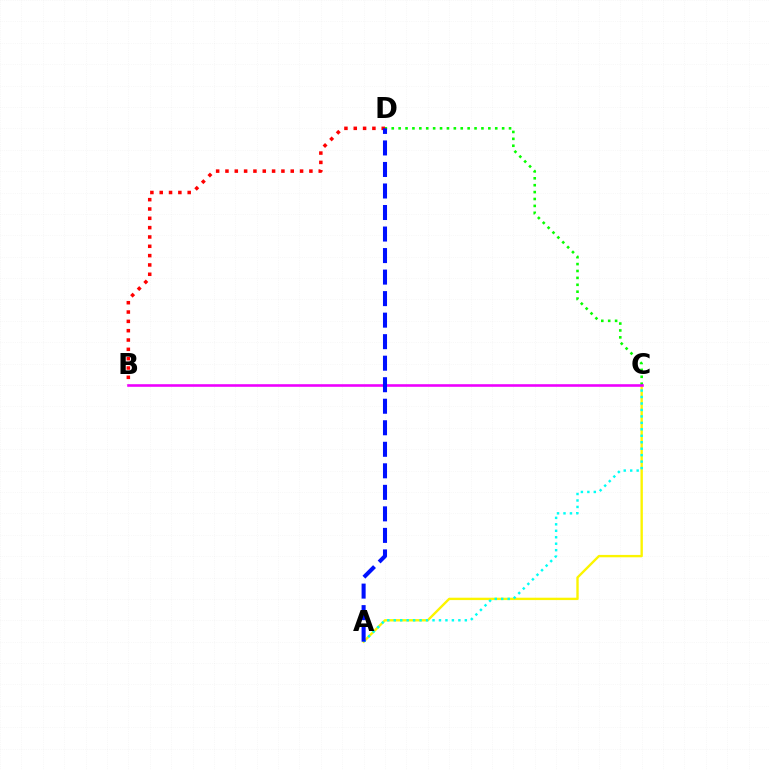{('A', 'C'): [{'color': '#fcf500', 'line_style': 'solid', 'thickness': 1.71}, {'color': '#00fff6', 'line_style': 'dotted', 'thickness': 1.76}], ('B', 'D'): [{'color': '#ff0000', 'line_style': 'dotted', 'thickness': 2.53}], ('C', 'D'): [{'color': '#08ff00', 'line_style': 'dotted', 'thickness': 1.87}], ('B', 'C'): [{'color': '#ee00ff', 'line_style': 'solid', 'thickness': 1.87}], ('A', 'D'): [{'color': '#0010ff', 'line_style': 'dashed', 'thickness': 2.92}]}